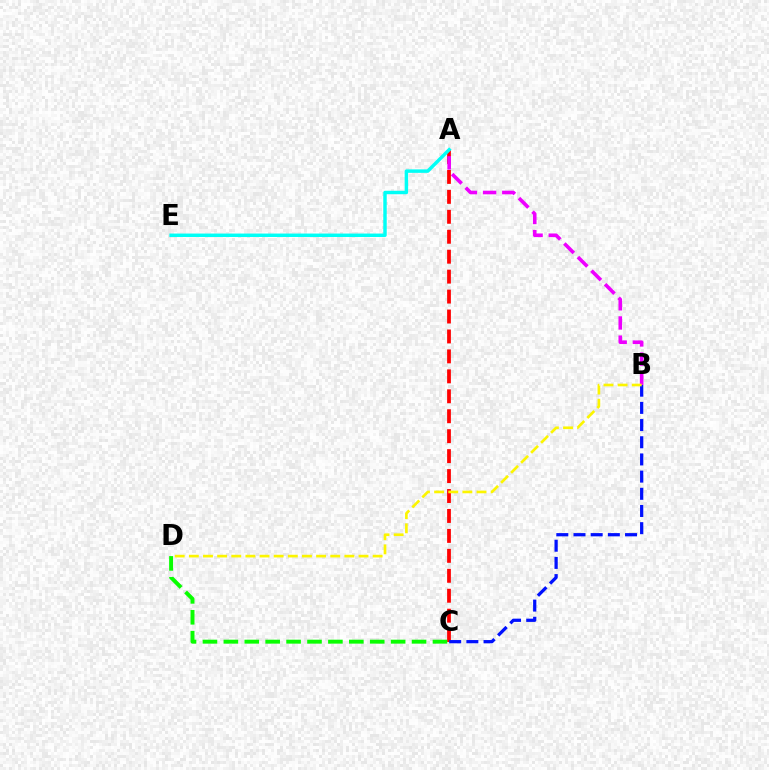{('A', 'C'): [{'color': '#ff0000', 'line_style': 'dashed', 'thickness': 2.71}], ('B', 'C'): [{'color': '#0010ff', 'line_style': 'dashed', 'thickness': 2.33}], ('C', 'D'): [{'color': '#08ff00', 'line_style': 'dashed', 'thickness': 2.84}], ('A', 'B'): [{'color': '#ee00ff', 'line_style': 'dashed', 'thickness': 2.61}], ('B', 'D'): [{'color': '#fcf500', 'line_style': 'dashed', 'thickness': 1.92}], ('A', 'E'): [{'color': '#00fff6', 'line_style': 'solid', 'thickness': 2.48}]}